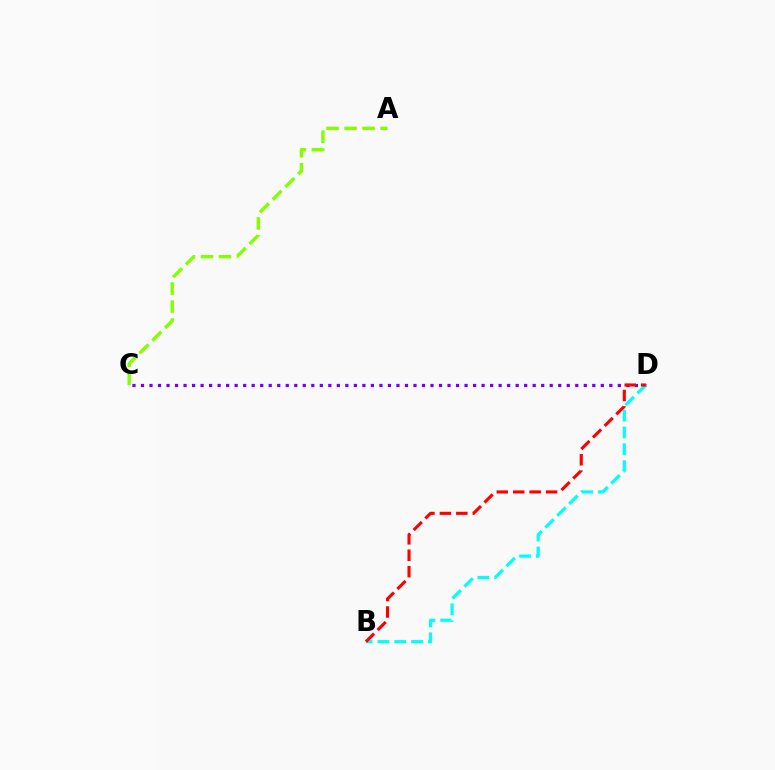{('C', 'D'): [{'color': '#7200ff', 'line_style': 'dotted', 'thickness': 2.31}], ('A', 'C'): [{'color': '#84ff00', 'line_style': 'dashed', 'thickness': 2.45}], ('B', 'D'): [{'color': '#00fff6', 'line_style': 'dashed', 'thickness': 2.29}, {'color': '#ff0000', 'line_style': 'dashed', 'thickness': 2.23}]}